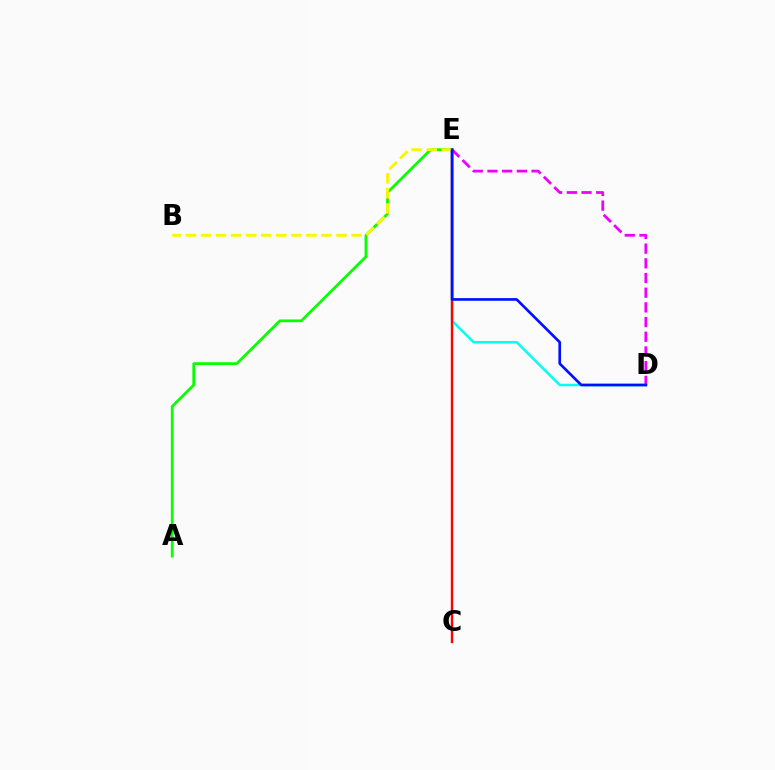{('A', 'E'): [{'color': '#08ff00', 'line_style': 'solid', 'thickness': 2.0}], ('D', 'E'): [{'color': '#00fff6', 'line_style': 'solid', 'thickness': 1.8}, {'color': '#ee00ff', 'line_style': 'dashed', 'thickness': 2.0}, {'color': '#0010ff', 'line_style': 'solid', 'thickness': 1.92}], ('C', 'E'): [{'color': '#ff0000', 'line_style': 'solid', 'thickness': 1.72}], ('B', 'E'): [{'color': '#fcf500', 'line_style': 'dashed', 'thickness': 2.05}]}